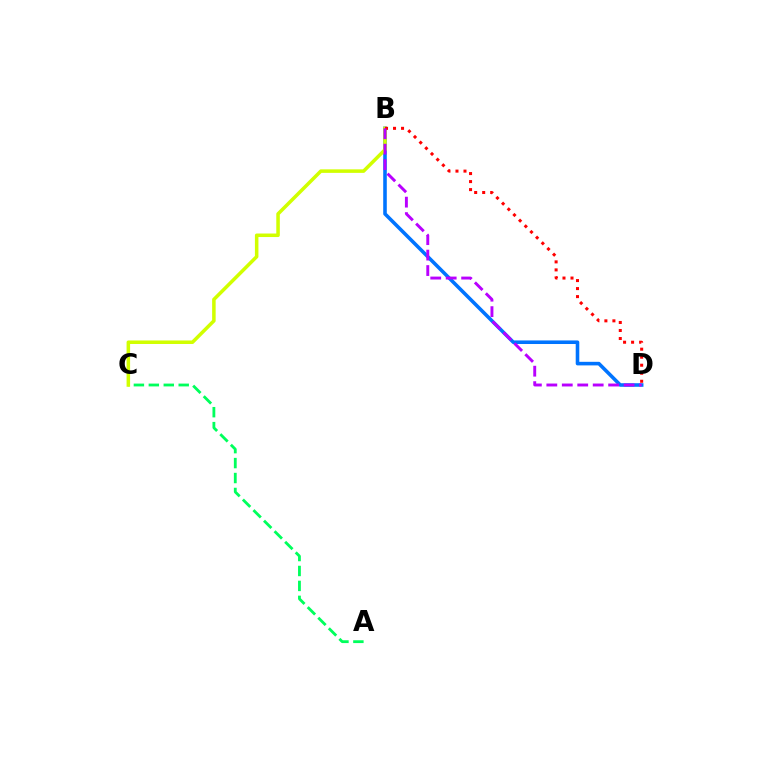{('B', 'D'): [{'color': '#0074ff', 'line_style': 'solid', 'thickness': 2.58}, {'color': '#ff0000', 'line_style': 'dotted', 'thickness': 2.18}, {'color': '#b900ff', 'line_style': 'dashed', 'thickness': 2.1}], ('A', 'C'): [{'color': '#00ff5c', 'line_style': 'dashed', 'thickness': 2.03}], ('B', 'C'): [{'color': '#d1ff00', 'line_style': 'solid', 'thickness': 2.54}]}